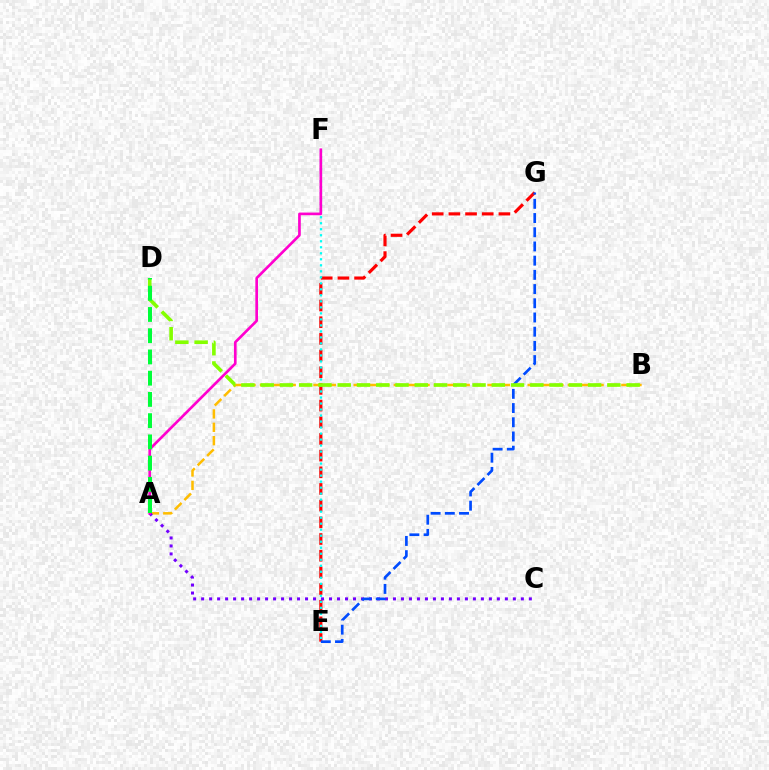{('E', 'G'): [{'color': '#ff0000', 'line_style': 'dashed', 'thickness': 2.27}, {'color': '#004bff', 'line_style': 'dashed', 'thickness': 1.93}], ('A', 'B'): [{'color': '#ffbd00', 'line_style': 'dashed', 'thickness': 1.82}], ('E', 'F'): [{'color': '#00fff6', 'line_style': 'dotted', 'thickness': 1.63}], ('A', 'C'): [{'color': '#7200ff', 'line_style': 'dotted', 'thickness': 2.17}], ('A', 'F'): [{'color': '#ff00cf', 'line_style': 'solid', 'thickness': 1.92}], ('B', 'D'): [{'color': '#84ff00', 'line_style': 'dashed', 'thickness': 2.62}], ('A', 'D'): [{'color': '#00ff39', 'line_style': 'dashed', 'thickness': 2.88}]}